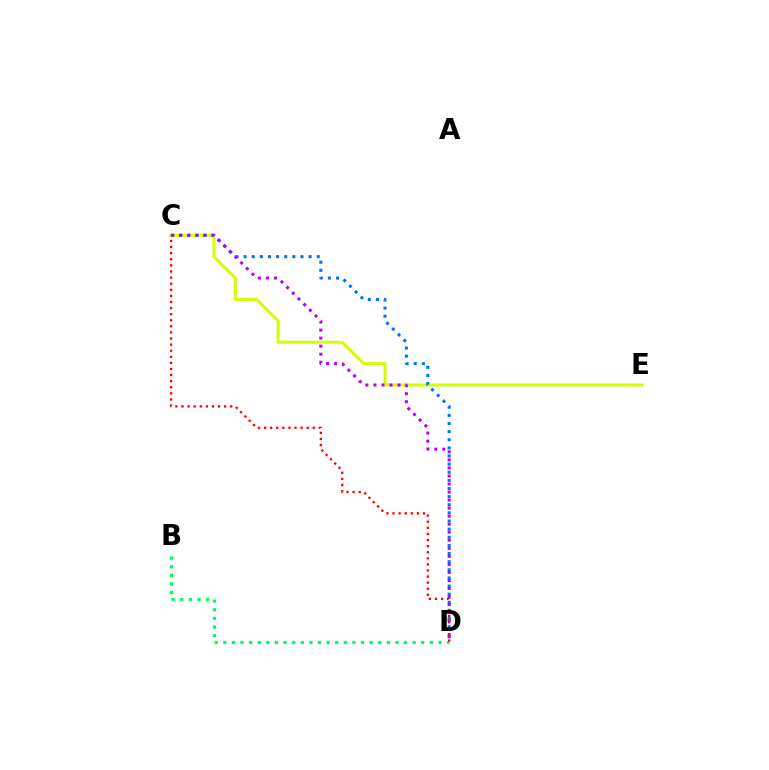{('C', 'E'): [{'color': '#d1ff00', 'line_style': 'solid', 'thickness': 2.14}], ('B', 'D'): [{'color': '#00ff5c', 'line_style': 'dotted', 'thickness': 2.34}], ('C', 'D'): [{'color': '#0074ff', 'line_style': 'dotted', 'thickness': 2.21}, {'color': '#ff0000', 'line_style': 'dotted', 'thickness': 1.66}, {'color': '#b900ff', 'line_style': 'dotted', 'thickness': 2.18}]}